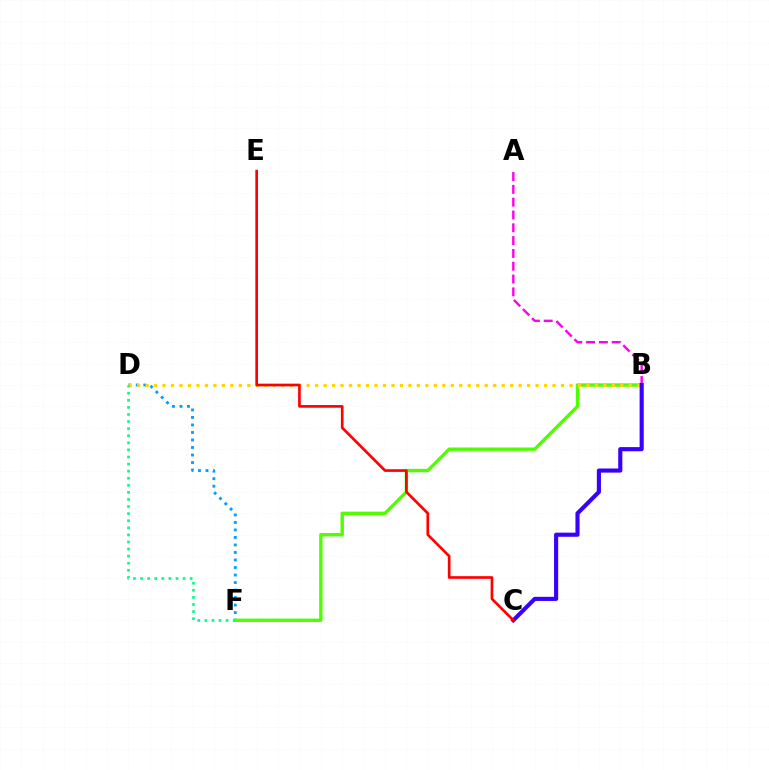{('D', 'F'): [{'color': '#009eff', 'line_style': 'dotted', 'thickness': 2.04}, {'color': '#00ff86', 'line_style': 'dotted', 'thickness': 1.92}], ('B', 'F'): [{'color': '#4fff00', 'line_style': 'solid', 'thickness': 2.43}], ('B', 'D'): [{'color': '#ffd500', 'line_style': 'dotted', 'thickness': 2.3}], ('A', 'B'): [{'color': '#ff00ed', 'line_style': 'dashed', 'thickness': 1.74}], ('B', 'C'): [{'color': '#3700ff', 'line_style': 'solid', 'thickness': 2.96}], ('C', 'E'): [{'color': '#ff0000', 'line_style': 'solid', 'thickness': 1.92}]}